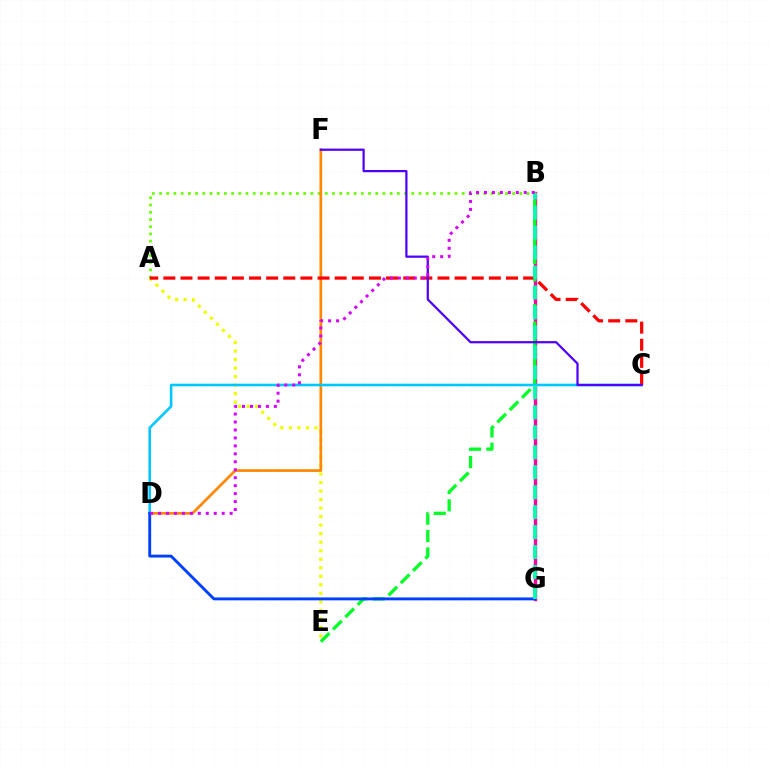{('B', 'G'): [{'color': '#ff00a0', 'line_style': 'solid', 'thickness': 2.44}, {'color': '#00ffaf', 'line_style': 'dashed', 'thickness': 2.71}], ('B', 'E'): [{'color': '#00ff27', 'line_style': 'dashed', 'thickness': 2.36}], ('A', 'B'): [{'color': '#66ff00', 'line_style': 'dotted', 'thickness': 1.96}], ('A', 'E'): [{'color': '#eeff00', 'line_style': 'dotted', 'thickness': 2.32}], ('D', 'F'): [{'color': '#ff8800', 'line_style': 'solid', 'thickness': 1.96}], ('C', 'D'): [{'color': '#00c7ff', 'line_style': 'solid', 'thickness': 1.87}], ('A', 'C'): [{'color': '#ff0000', 'line_style': 'dashed', 'thickness': 2.33}], ('D', 'G'): [{'color': '#003fff', 'line_style': 'solid', 'thickness': 2.07}], ('C', 'F'): [{'color': '#4f00ff', 'line_style': 'solid', 'thickness': 1.61}], ('B', 'D'): [{'color': '#d600ff', 'line_style': 'dotted', 'thickness': 2.16}]}